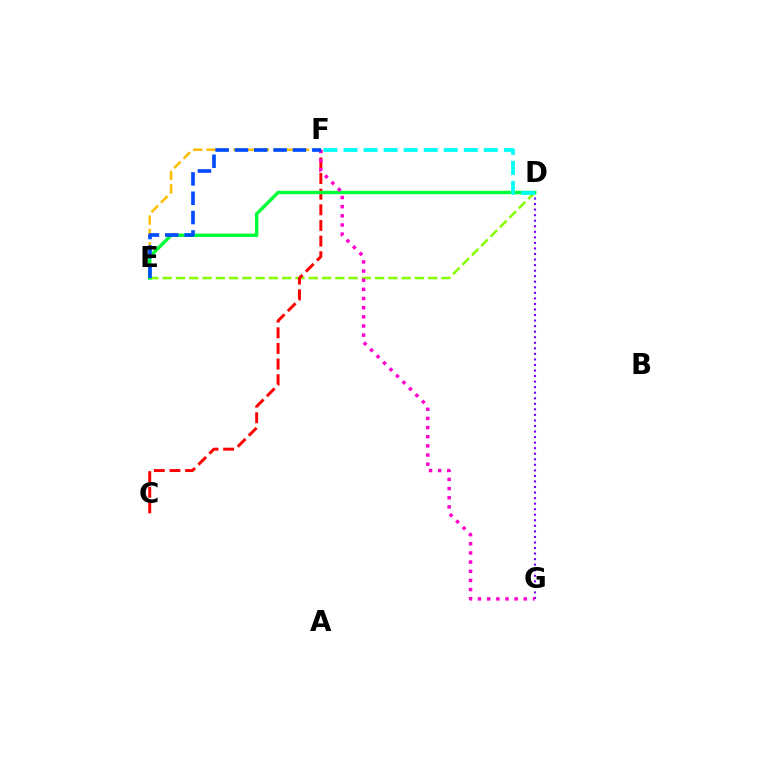{('D', 'E'): [{'color': '#84ff00', 'line_style': 'dashed', 'thickness': 1.8}, {'color': '#00ff39', 'line_style': 'solid', 'thickness': 2.47}], ('E', 'F'): [{'color': '#ffbd00', 'line_style': 'dashed', 'thickness': 1.81}, {'color': '#004bff', 'line_style': 'dashed', 'thickness': 2.63}], ('C', 'F'): [{'color': '#ff0000', 'line_style': 'dashed', 'thickness': 2.12}], ('D', 'G'): [{'color': '#7200ff', 'line_style': 'dotted', 'thickness': 1.51}], ('D', 'F'): [{'color': '#00fff6', 'line_style': 'dashed', 'thickness': 2.72}], ('F', 'G'): [{'color': '#ff00cf', 'line_style': 'dotted', 'thickness': 2.49}]}